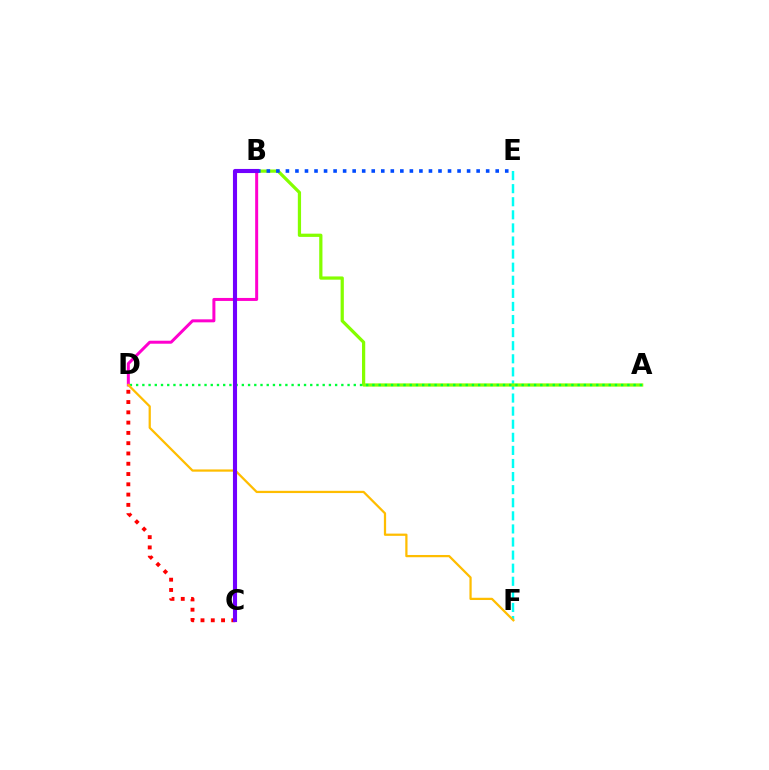{('C', 'D'): [{'color': '#ff0000', 'line_style': 'dotted', 'thickness': 2.79}], ('B', 'D'): [{'color': '#ff00cf', 'line_style': 'solid', 'thickness': 2.16}], ('E', 'F'): [{'color': '#00fff6', 'line_style': 'dashed', 'thickness': 1.78}], ('A', 'B'): [{'color': '#84ff00', 'line_style': 'solid', 'thickness': 2.33}], ('A', 'D'): [{'color': '#00ff39', 'line_style': 'dotted', 'thickness': 1.69}], ('B', 'E'): [{'color': '#004bff', 'line_style': 'dotted', 'thickness': 2.59}], ('D', 'F'): [{'color': '#ffbd00', 'line_style': 'solid', 'thickness': 1.62}], ('B', 'C'): [{'color': '#7200ff', 'line_style': 'solid', 'thickness': 2.95}]}